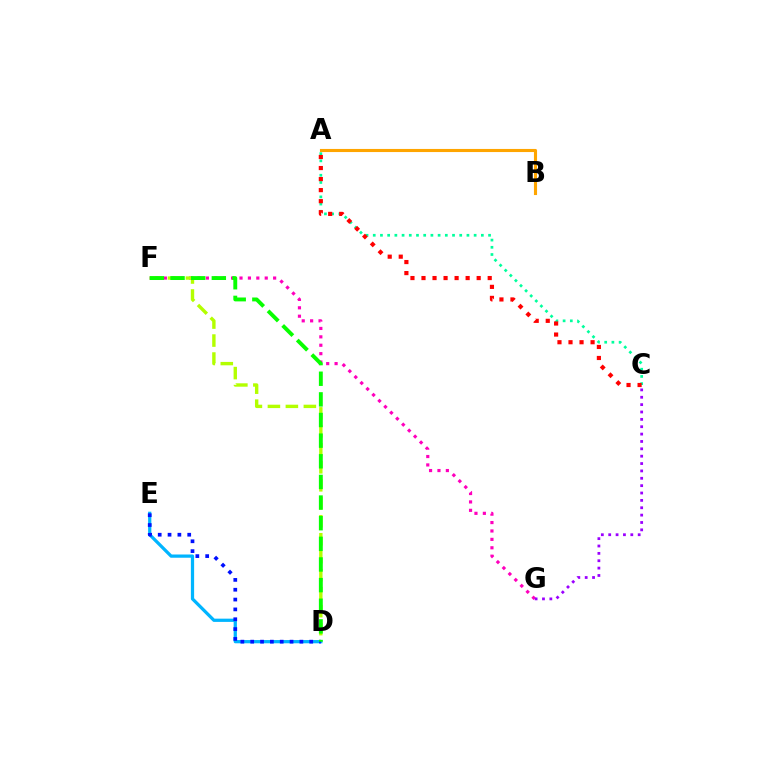{('F', 'G'): [{'color': '#ff00bd', 'line_style': 'dotted', 'thickness': 2.28}], ('A', 'C'): [{'color': '#00ff9d', 'line_style': 'dotted', 'thickness': 1.96}, {'color': '#ff0000', 'line_style': 'dotted', 'thickness': 3.0}], ('D', 'F'): [{'color': '#b3ff00', 'line_style': 'dashed', 'thickness': 2.44}, {'color': '#08ff00', 'line_style': 'dashed', 'thickness': 2.8}], ('D', 'E'): [{'color': '#00b5ff', 'line_style': 'solid', 'thickness': 2.33}, {'color': '#0010ff', 'line_style': 'dotted', 'thickness': 2.67}], ('C', 'G'): [{'color': '#9b00ff', 'line_style': 'dotted', 'thickness': 2.0}], ('A', 'B'): [{'color': '#ffa500', 'line_style': 'solid', 'thickness': 2.24}]}